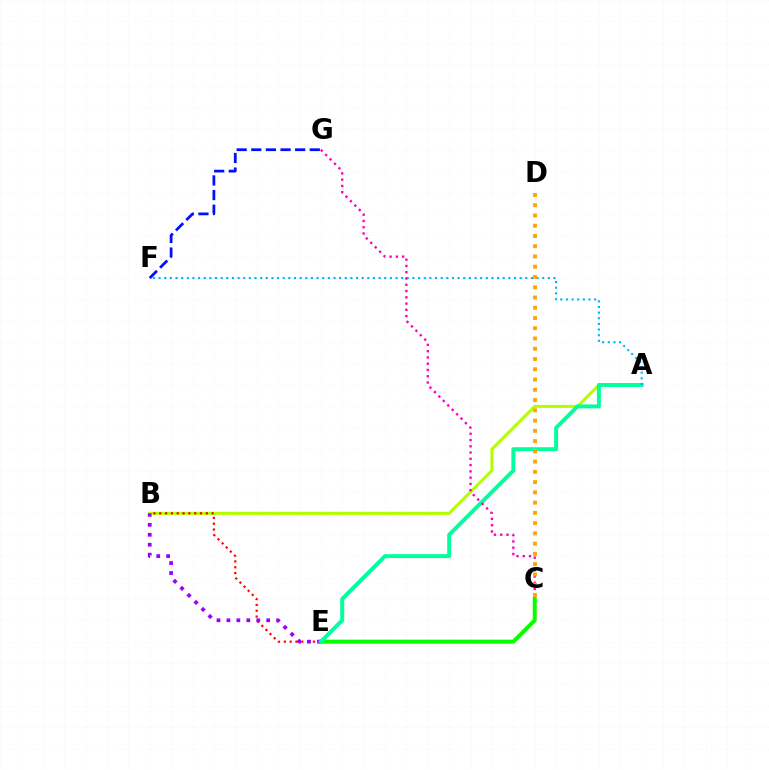{('A', 'B'): [{'color': '#b3ff00', 'line_style': 'solid', 'thickness': 2.19}], ('C', 'E'): [{'color': '#08ff00', 'line_style': 'solid', 'thickness': 2.88}], ('B', 'E'): [{'color': '#ff0000', 'line_style': 'dotted', 'thickness': 1.58}, {'color': '#9b00ff', 'line_style': 'dotted', 'thickness': 2.7}], ('F', 'G'): [{'color': '#0010ff', 'line_style': 'dashed', 'thickness': 1.99}], ('A', 'E'): [{'color': '#00ff9d', 'line_style': 'solid', 'thickness': 2.83}], ('A', 'F'): [{'color': '#00b5ff', 'line_style': 'dotted', 'thickness': 1.53}], ('C', 'G'): [{'color': '#ff00bd', 'line_style': 'dotted', 'thickness': 1.7}], ('C', 'D'): [{'color': '#ffa500', 'line_style': 'dotted', 'thickness': 2.79}]}